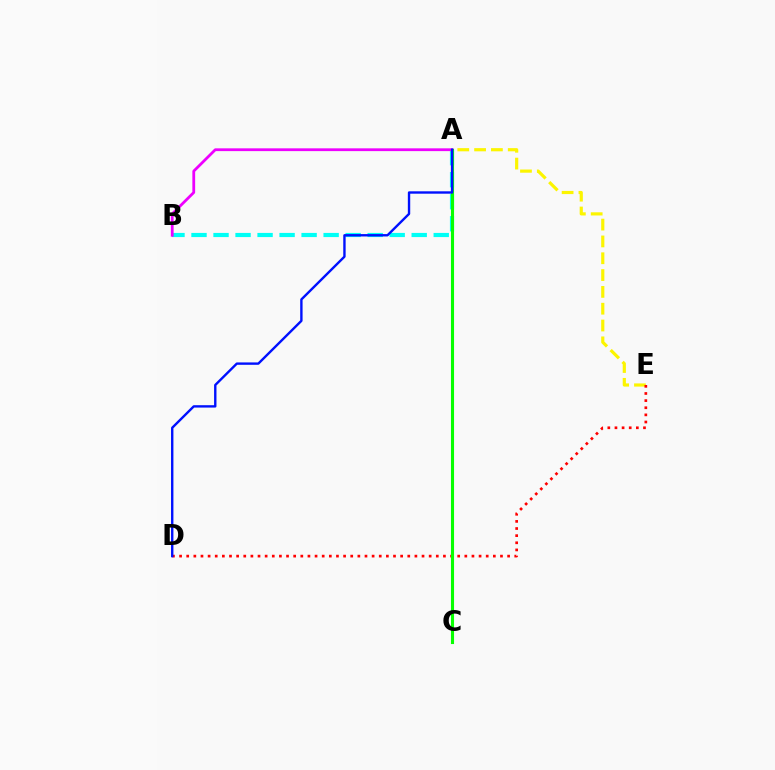{('A', 'E'): [{'color': '#fcf500', 'line_style': 'dashed', 'thickness': 2.28}], ('D', 'E'): [{'color': '#ff0000', 'line_style': 'dotted', 'thickness': 1.94}], ('A', 'B'): [{'color': '#00fff6', 'line_style': 'dashed', 'thickness': 2.99}, {'color': '#ee00ff', 'line_style': 'solid', 'thickness': 2.0}], ('A', 'C'): [{'color': '#08ff00', 'line_style': 'solid', 'thickness': 2.23}], ('A', 'D'): [{'color': '#0010ff', 'line_style': 'solid', 'thickness': 1.71}]}